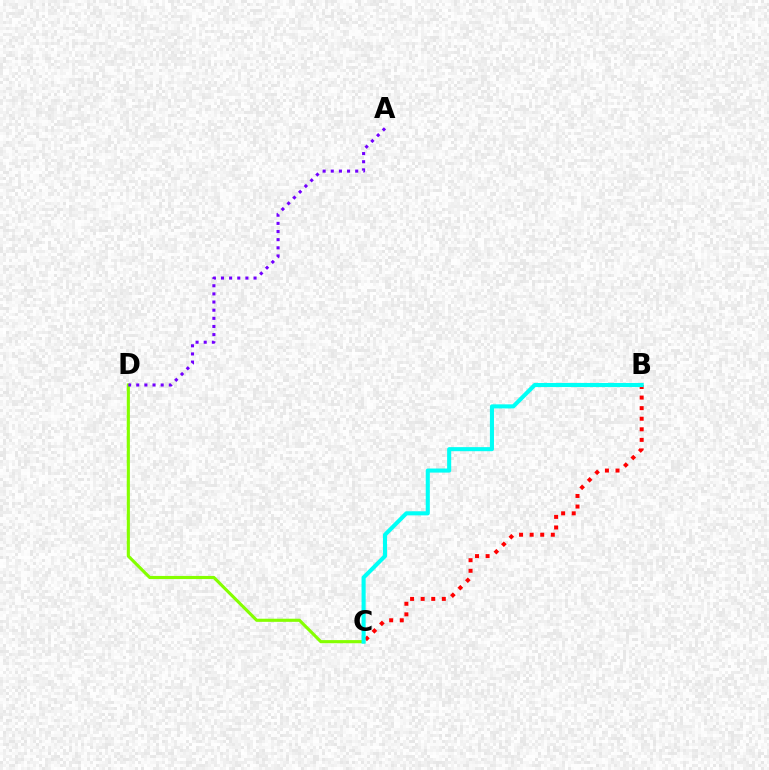{('B', 'C'): [{'color': '#ff0000', 'line_style': 'dotted', 'thickness': 2.87}, {'color': '#00fff6', 'line_style': 'solid', 'thickness': 2.93}], ('C', 'D'): [{'color': '#84ff00', 'line_style': 'solid', 'thickness': 2.25}], ('A', 'D'): [{'color': '#7200ff', 'line_style': 'dotted', 'thickness': 2.21}]}